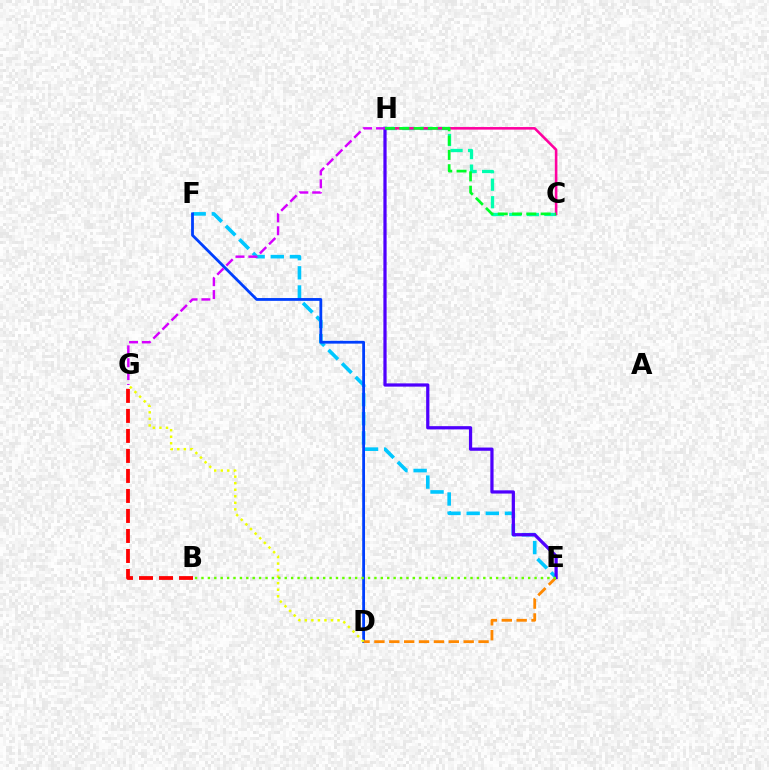{('E', 'F'): [{'color': '#00c7ff', 'line_style': 'dashed', 'thickness': 2.6}], ('C', 'H'): [{'color': '#00ffaf', 'line_style': 'dashed', 'thickness': 2.38}, {'color': '#ff00a0', 'line_style': 'solid', 'thickness': 1.86}, {'color': '#00ff27', 'line_style': 'dashed', 'thickness': 1.94}], ('D', 'F'): [{'color': '#003fff', 'line_style': 'solid', 'thickness': 2.02}], ('D', 'E'): [{'color': '#ff8800', 'line_style': 'dashed', 'thickness': 2.02}], ('E', 'H'): [{'color': '#4f00ff', 'line_style': 'solid', 'thickness': 2.33}], ('B', 'G'): [{'color': '#ff0000', 'line_style': 'dashed', 'thickness': 2.72}], ('G', 'H'): [{'color': '#d600ff', 'line_style': 'dashed', 'thickness': 1.75}], ('D', 'G'): [{'color': '#eeff00', 'line_style': 'dotted', 'thickness': 1.78}], ('B', 'E'): [{'color': '#66ff00', 'line_style': 'dotted', 'thickness': 1.74}]}